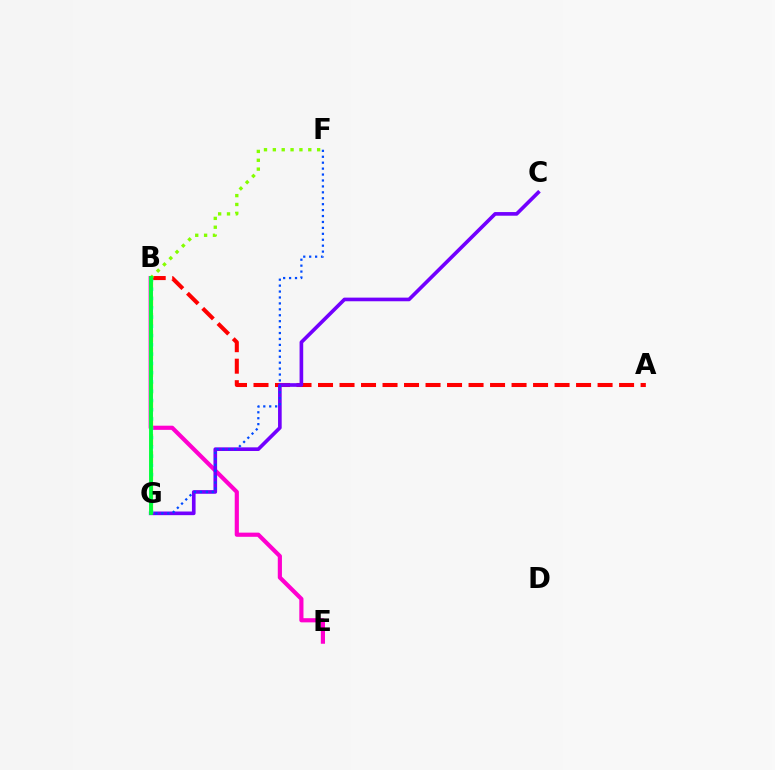{('A', 'B'): [{'color': '#ff0000', 'line_style': 'dashed', 'thickness': 2.92}], ('B', 'E'): [{'color': '#ff00cf', 'line_style': 'solid', 'thickness': 3.0}], ('C', 'G'): [{'color': '#7200ff', 'line_style': 'solid', 'thickness': 2.63}], ('F', 'G'): [{'color': '#004bff', 'line_style': 'dotted', 'thickness': 1.61}], ('B', 'G'): [{'color': '#ffbd00', 'line_style': 'dashed', 'thickness': 2.35}, {'color': '#00fff6', 'line_style': 'dotted', 'thickness': 2.52}, {'color': '#00ff39', 'line_style': 'solid', 'thickness': 2.79}], ('B', 'F'): [{'color': '#84ff00', 'line_style': 'dotted', 'thickness': 2.41}]}